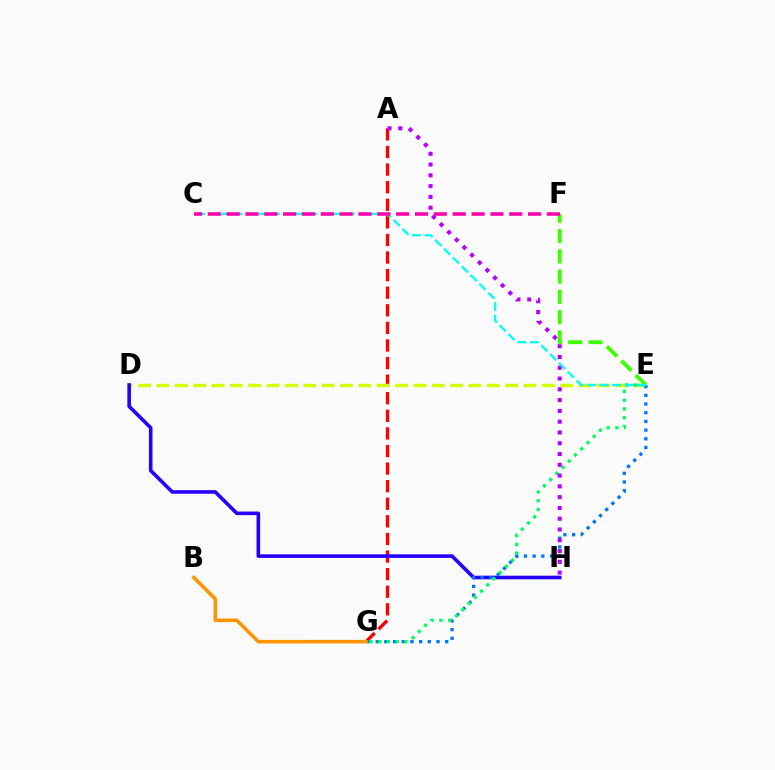{('A', 'G'): [{'color': '#ff0000', 'line_style': 'dashed', 'thickness': 2.39}], ('D', 'E'): [{'color': '#d1ff00', 'line_style': 'dashed', 'thickness': 2.49}], ('D', 'H'): [{'color': '#2500ff', 'line_style': 'solid', 'thickness': 2.6}], ('E', 'G'): [{'color': '#0074ff', 'line_style': 'dotted', 'thickness': 2.36}, {'color': '#00ff5c', 'line_style': 'dotted', 'thickness': 2.38}], ('A', 'H'): [{'color': '#b900ff', 'line_style': 'dotted', 'thickness': 2.93}], ('E', 'F'): [{'color': '#3dff00', 'line_style': 'dashed', 'thickness': 2.76}], ('C', 'E'): [{'color': '#00fff6', 'line_style': 'dashed', 'thickness': 1.69}], ('C', 'F'): [{'color': '#ff00ac', 'line_style': 'dashed', 'thickness': 2.56}], ('B', 'G'): [{'color': '#ff9400', 'line_style': 'solid', 'thickness': 2.56}]}